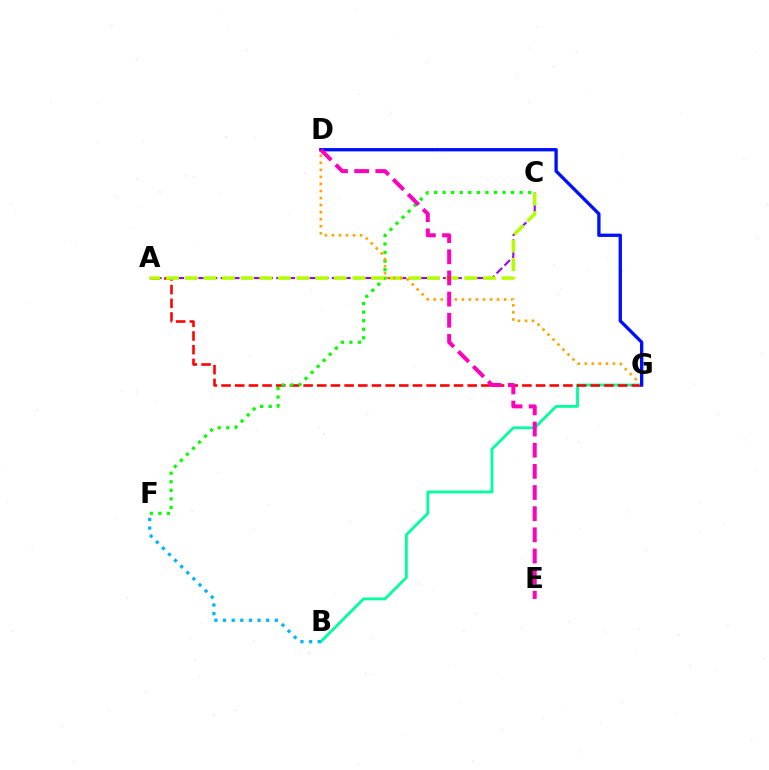{('B', 'G'): [{'color': '#00ff9d', 'line_style': 'solid', 'thickness': 2.01}], ('A', 'C'): [{'color': '#9b00ff', 'line_style': 'dashed', 'thickness': 1.51}, {'color': '#b3ff00', 'line_style': 'dashed', 'thickness': 2.53}], ('A', 'G'): [{'color': '#ff0000', 'line_style': 'dashed', 'thickness': 1.86}], ('C', 'F'): [{'color': '#08ff00', 'line_style': 'dotted', 'thickness': 2.32}], ('D', 'G'): [{'color': '#ffa500', 'line_style': 'dotted', 'thickness': 1.91}, {'color': '#0010ff', 'line_style': 'solid', 'thickness': 2.4}], ('D', 'E'): [{'color': '#ff00bd', 'line_style': 'dashed', 'thickness': 2.87}], ('B', 'F'): [{'color': '#00b5ff', 'line_style': 'dotted', 'thickness': 2.34}]}